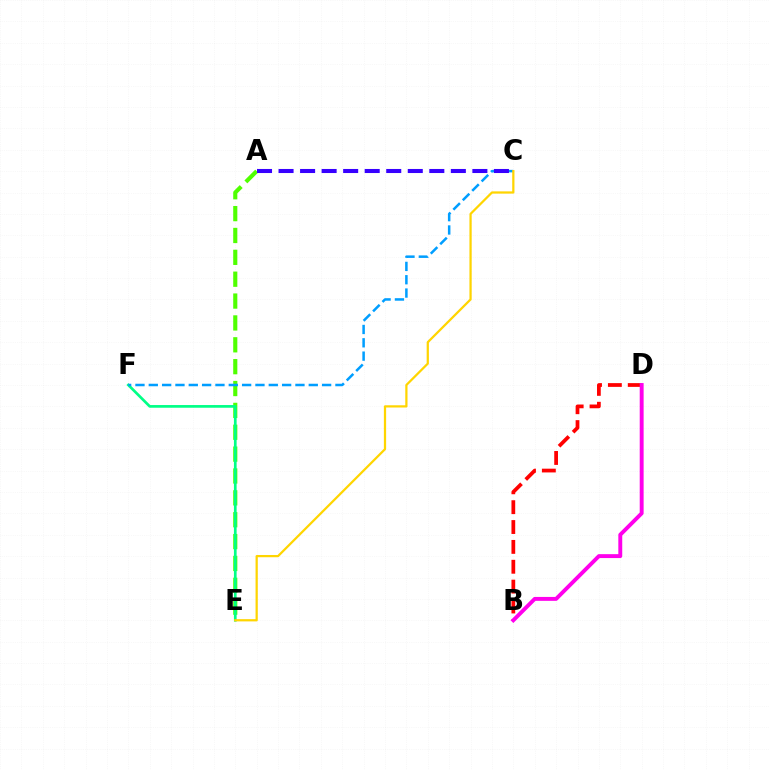{('B', 'D'): [{'color': '#ff0000', 'line_style': 'dashed', 'thickness': 2.7}, {'color': '#ff00ed', 'line_style': 'solid', 'thickness': 2.82}], ('A', 'E'): [{'color': '#4fff00', 'line_style': 'dashed', 'thickness': 2.97}], ('E', 'F'): [{'color': '#00ff86', 'line_style': 'solid', 'thickness': 1.94}], ('C', 'F'): [{'color': '#009eff', 'line_style': 'dashed', 'thickness': 1.81}], ('A', 'C'): [{'color': '#3700ff', 'line_style': 'dashed', 'thickness': 2.93}], ('C', 'E'): [{'color': '#ffd500', 'line_style': 'solid', 'thickness': 1.61}]}